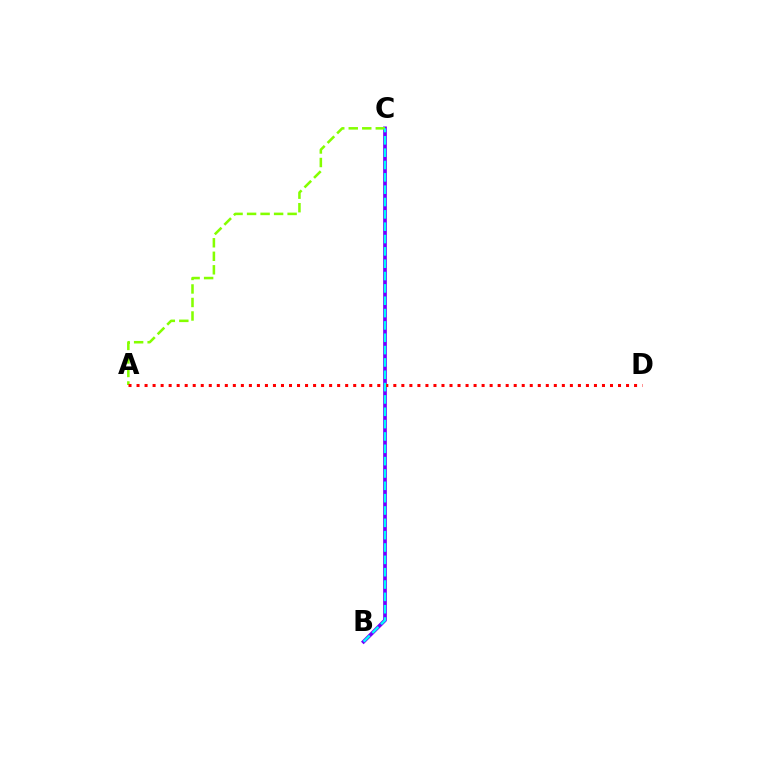{('B', 'C'): [{'color': '#7200ff', 'line_style': 'solid', 'thickness': 2.67}, {'color': '#00fff6', 'line_style': 'dashed', 'thickness': 1.68}], ('A', 'C'): [{'color': '#84ff00', 'line_style': 'dashed', 'thickness': 1.84}], ('A', 'D'): [{'color': '#ff0000', 'line_style': 'dotted', 'thickness': 2.18}]}